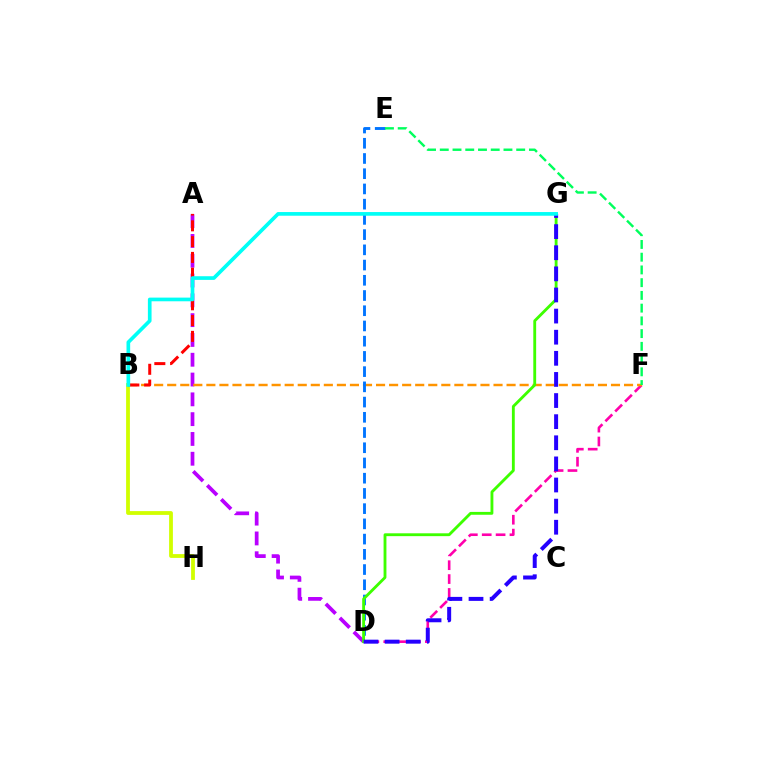{('A', 'D'): [{'color': '#b900ff', 'line_style': 'dashed', 'thickness': 2.69}], ('B', 'H'): [{'color': '#d1ff00', 'line_style': 'solid', 'thickness': 2.73}], ('D', 'F'): [{'color': '#ff00ac', 'line_style': 'dashed', 'thickness': 1.88}], ('B', 'F'): [{'color': '#ff9400', 'line_style': 'dashed', 'thickness': 1.77}], ('D', 'E'): [{'color': '#0074ff', 'line_style': 'dashed', 'thickness': 2.07}], ('D', 'G'): [{'color': '#3dff00', 'line_style': 'solid', 'thickness': 2.05}, {'color': '#2500ff', 'line_style': 'dashed', 'thickness': 2.87}], ('E', 'F'): [{'color': '#00ff5c', 'line_style': 'dashed', 'thickness': 1.73}], ('A', 'B'): [{'color': '#ff0000', 'line_style': 'dashed', 'thickness': 2.15}], ('B', 'G'): [{'color': '#00fff6', 'line_style': 'solid', 'thickness': 2.64}]}